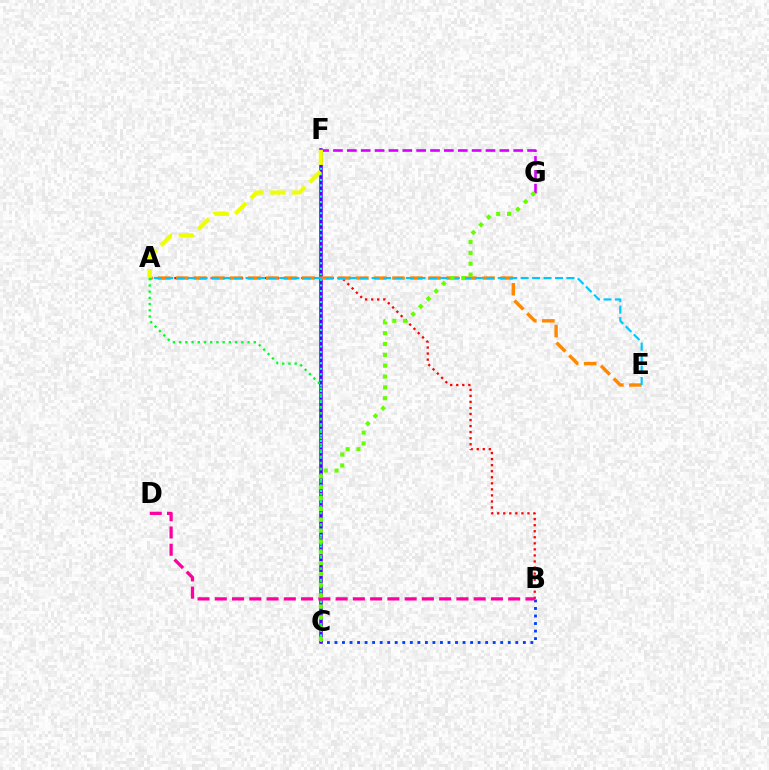{('C', 'F'): [{'color': '#4f00ff', 'line_style': 'solid', 'thickness': 2.53}, {'color': '#00ffaf', 'line_style': 'dotted', 'thickness': 1.51}], ('A', 'B'): [{'color': '#ff0000', 'line_style': 'dotted', 'thickness': 1.64}], ('B', 'C'): [{'color': '#003fff', 'line_style': 'dotted', 'thickness': 2.05}], ('A', 'E'): [{'color': '#ff8800', 'line_style': 'dashed', 'thickness': 2.45}, {'color': '#00c7ff', 'line_style': 'dashed', 'thickness': 1.56}], ('F', 'G'): [{'color': '#d600ff', 'line_style': 'dashed', 'thickness': 1.88}], ('A', 'F'): [{'color': '#eeff00', 'line_style': 'dashed', 'thickness': 2.97}], ('A', 'C'): [{'color': '#00ff27', 'line_style': 'dotted', 'thickness': 1.69}], ('B', 'D'): [{'color': '#ff00a0', 'line_style': 'dashed', 'thickness': 2.34}], ('C', 'G'): [{'color': '#66ff00', 'line_style': 'dotted', 'thickness': 2.94}]}